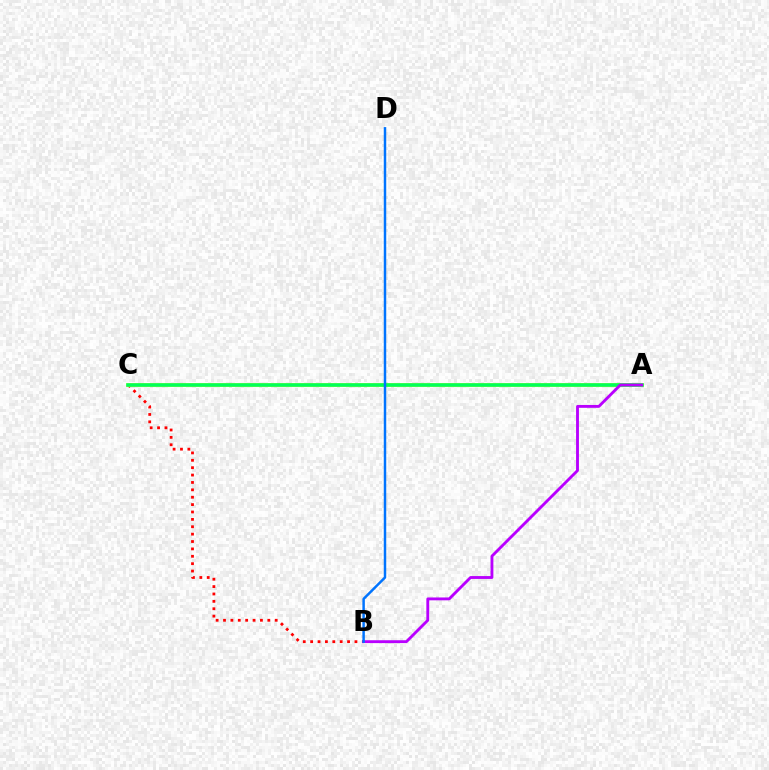{('B', 'C'): [{'color': '#ff0000', 'line_style': 'dotted', 'thickness': 2.01}], ('A', 'C'): [{'color': '#d1ff00', 'line_style': 'solid', 'thickness': 2.57}, {'color': '#00ff5c', 'line_style': 'solid', 'thickness': 2.52}], ('A', 'B'): [{'color': '#b900ff', 'line_style': 'solid', 'thickness': 2.06}], ('B', 'D'): [{'color': '#0074ff', 'line_style': 'solid', 'thickness': 1.78}]}